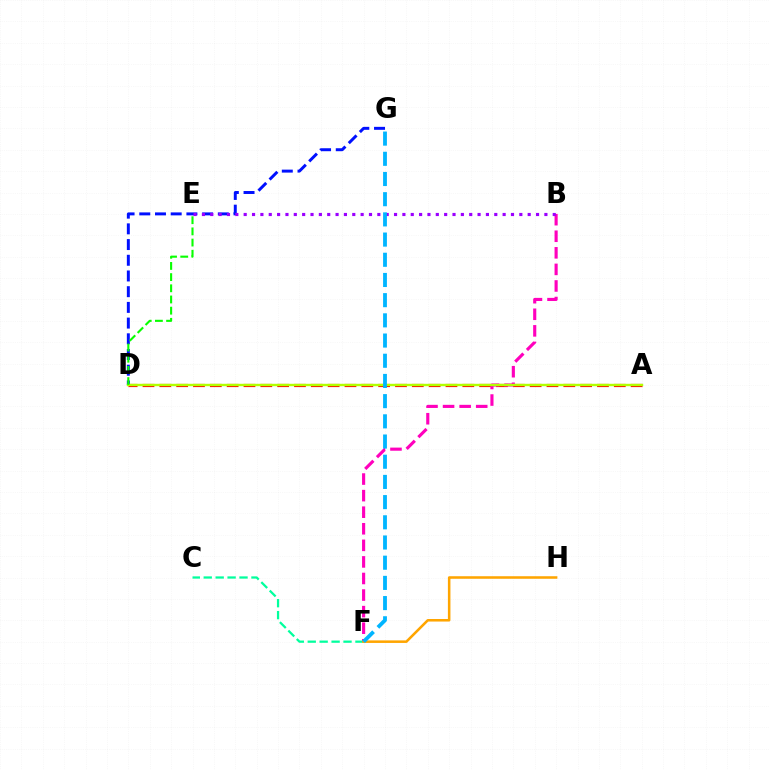{('C', 'F'): [{'color': '#00ff9d', 'line_style': 'dashed', 'thickness': 1.62}], ('A', 'D'): [{'color': '#ff0000', 'line_style': 'dashed', 'thickness': 2.29}, {'color': '#b3ff00', 'line_style': 'solid', 'thickness': 1.74}], ('B', 'F'): [{'color': '#ff00bd', 'line_style': 'dashed', 'thickness': 2.25}], ('F', 'H'): [{'color': '#ffa500', 'line_style': 'solid', 'thickness': 1.83}], ('D', 'G'): [{'color': '#0010ff', 'line_style': 'dashed', 'thickness': 2.13}], ('B', 'E'): [{'color': '#9b00ff', 'line_style': 'dotted', 'thickness': 2.27}], ('D', 'E'): [{'color': '#08ff00', 'line_style': 'dashed', 'thickness': 1.52}], ('F', 'G'): [{'color': '#00b5ff', 'line_style': 'dashed', 'thickness': 2.74}]}